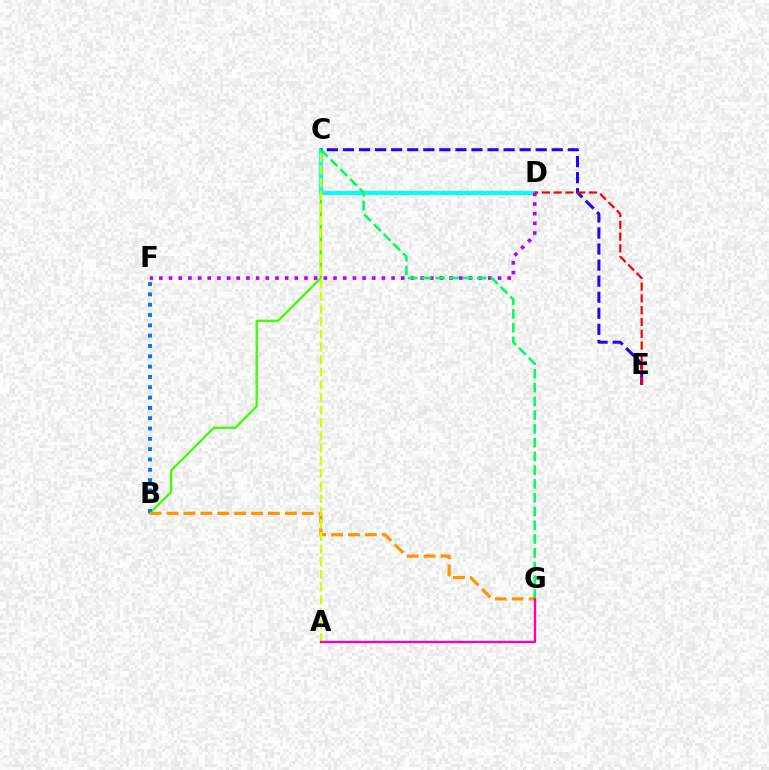{('B', 'C'): [{'color': '#3dff00', 'line_style': 'solid', 'thickness': 1.64}], ('B', 'F'): [{'color': '#0074ff', 'line_style': 'dotted', 'thickness': 2.8}], ('C', 'D'): [{'color': '#00fff6', 'line_style': 'solid', 'thickness': 2.94}], ('B', 'G'): [{'color': '#ff9400', 'line_style': 'dashed', 'thickness': 2.3}], ('C', 'E'): [{'color': '#2500ff', 'line_style': 'dashed', 'thickness': 2.18}], ('D', 'F'): [{'color': '#b900ff', 'line_style': 'dotted', 'thickness': 2.63}], ('C', 'G'): [{'color': '#00ff5c', 'line_style': 'dashed', 'thickness': 1.87}], ('A', 'C'): [{'color': '#d1ff00', 'line_style': 'dashed', 'thickness': 1.72}], ('A', 'G'): [{'color': '#ff00ac', 'line_style': 'solid', 'thickness': 1.68}], ('D', 'E'): [{'color': '#ff0000', 'line_style': 'dashed', 'thickness': 1.6}]}